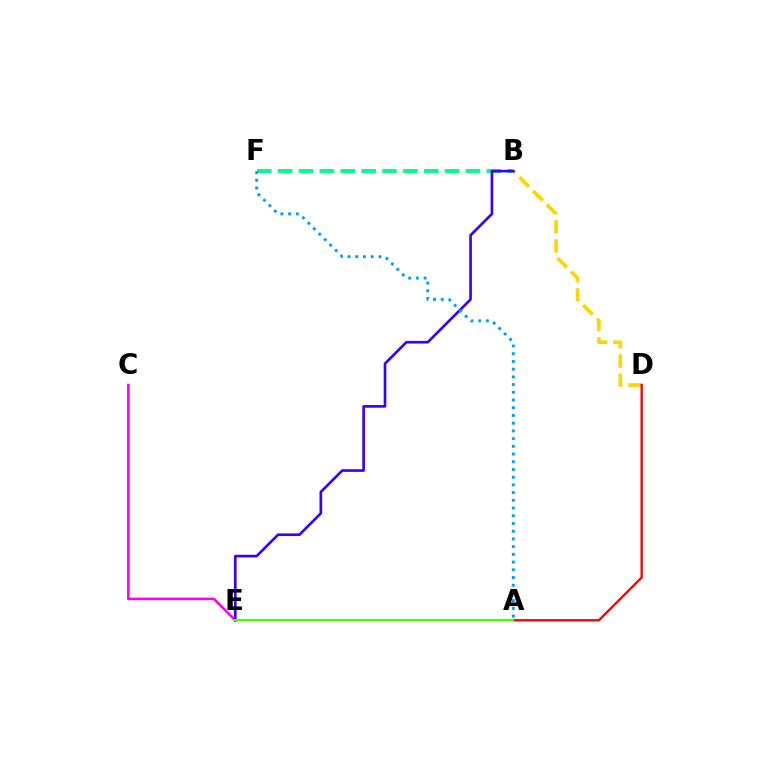{('B', 'F'): [{'color': '#00ff86', 'line_style': 'dashed', 'thickness': 2.84}], ('C', 'E'): [{'color': '#ff00ed', 'line_style': 'solid', 'thickness': 1.86}], ('B', 'D'): [{'color': '#ffd500', 'line_style': 'dashed', 'thickness': 2.62}], ('B', 'E'): [{'color': '#3700ff', 'line_style': 'solid', 'thickness': 1.92}], ('A', 'D'): [{'color': '#ff0000', 'line_style': 'solid', 'thickness': 1.69}], ('A', 'F'): [{'color': '#009eff', 'line_style': 'dotted', 'thickness': 2.1}], ('A', 'E'): [{'color': '#4fff00', 'line_style': 'solid', 'thickness': 1.6}]}